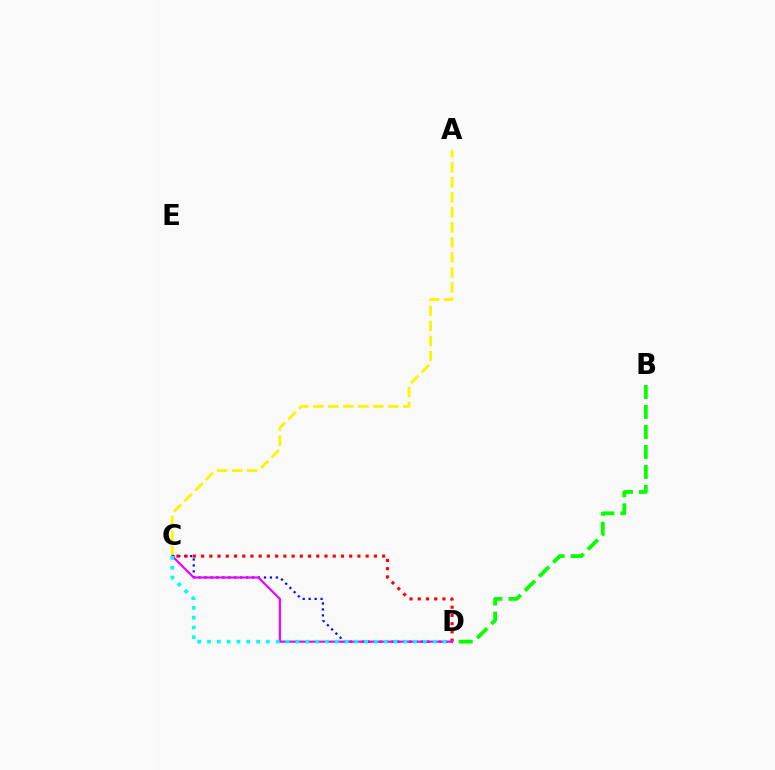{('A', 'C'): [{'color': '#fcf500', 'line_style': 'dashed', 'thickness': 2.04}], ('C', 'D'): [{'color': '#0010ff', 'line_style': 'dotted', 'thickness': 1.62}, {'color': '#ff0000', 'line_style': 'dotted', 'thickness': 2.24}, {'color': '#ee00ff', 'line_style': 'solid', 'thickness': 1.57}, {'color': '#00fff6', 'line_style': 'dotted', 'thickness': 2.67}], ('B', 'D'): [{'color': '#08ff00', 'line_style': 'dashed', 'thickness': 2.71}]}